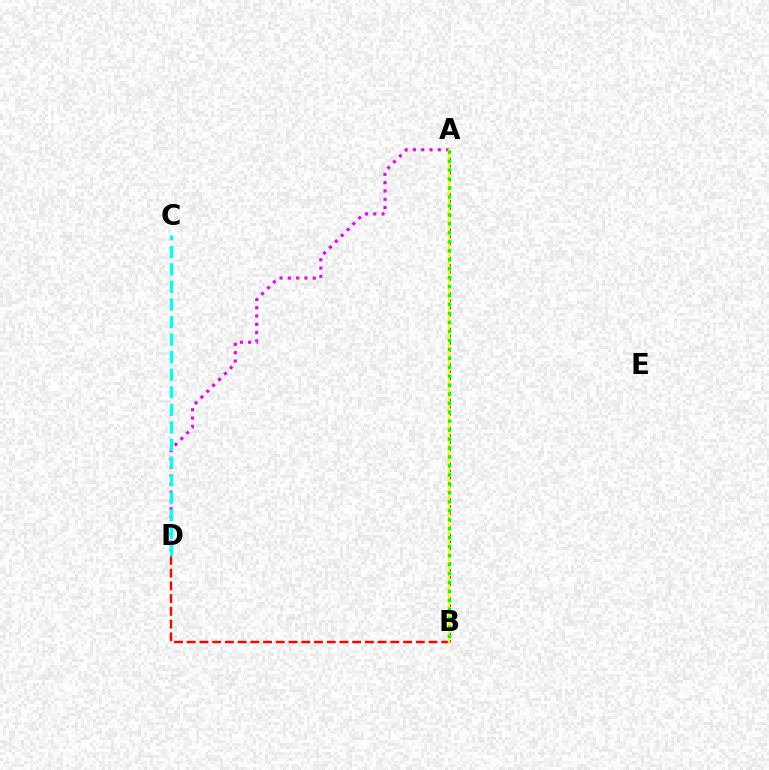{('A', 'D'): [{'color': '#ee00ff', 'line_style': 'dotted', 'thickness': 2.26}], ('A', 'B'): [{'color': '#0010ff', 'line_style': 'dotted', 'thickness': 1.93}, {'color': '#fcf500', 'line_style': 'solid', 'thickness': 1.68}, {'color': '#08ff00', 'line_style': 'dotted', 'thickness': 2.44}], ('B', 'D'): [{'color': '#ff0000', 'line_style': 'dashed', 'thickness': 1.73}], ('C', 'D'): [{'color': '#00fff6', 'line_style': 'dashed', 'thickness': 2.39}]}